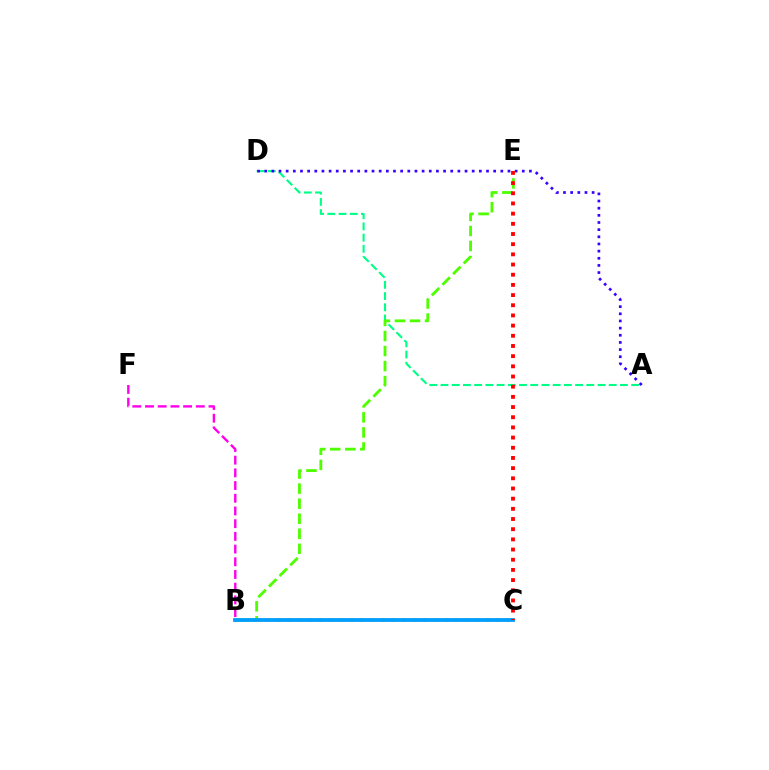{('B', 'F'): [{'color': '#ff00ed', 'line_style': 'dashed', 'thickness': 1.73}], ('A', 'D'): [{'color': '#00ff86', 'line_style': 'dashed', 'thickness': 1.52}, {'color': '#3700ff', 'line_style': 'dotted', 'thickness': 1.94}], ('B', 'C'): [{'color': '#ffd500', 'line_style': 'dotted', 'thickness': 2.84}, {'color': '#009eff', 'line_style': 'solid', 'thickness': 2.74}], ('B', 'E'): [{'color': '#4fff00', 'line_style': 'dashed', 'thickness': 2.04}], ('C', 'E'): [{'color': '#ff0000', 'line_style': 'dotted', 'thickness': 2.77}]}